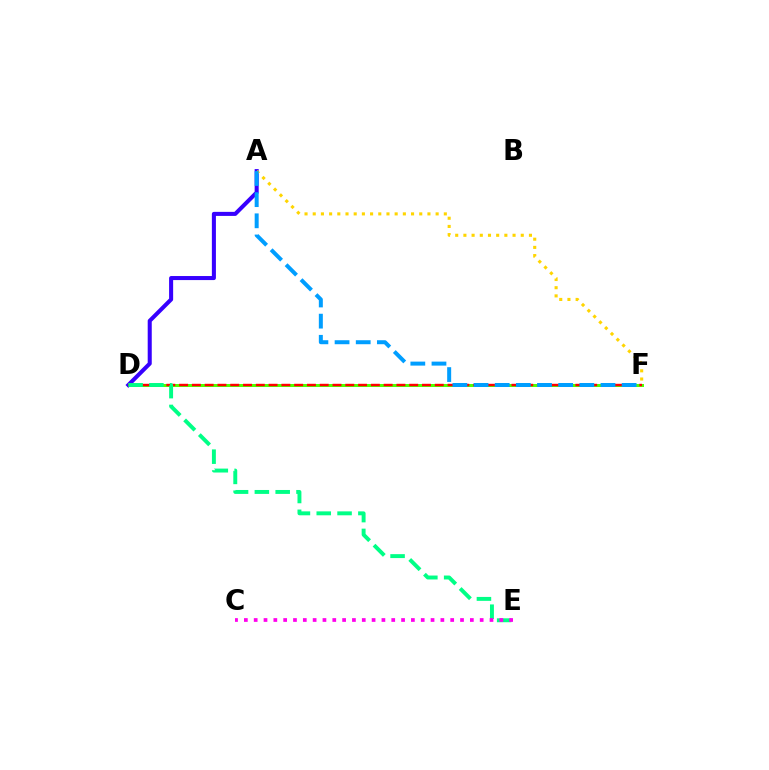{('D', 'F'): [{'color': '#4fff00', 'line_style': 'solid', 'thickness': 2.16}, {'color': '#ff0000', 'line_style': 'dashed', 'thickness': 1.74}], ('A', 'D'): [{'color': '#3700ff', 'line_style': 'solid', 'thickness': 2.91}], ('A', 'F'): [{'color': '#ffd500', 'line_style': 'dotted', 'thickness': 2.23}, {'color': '#009eff', 'line_style': 'dashed', 'thickness': 2.87}], ('D', 'E'): [{'color': '#00ff86', 'line_style': 'dashed', 'thickness': 2.83}], ('C', 'E'): [{'color': '#ff00ed', 'line_style': 'dotted', 'thickness': 2.67}]}